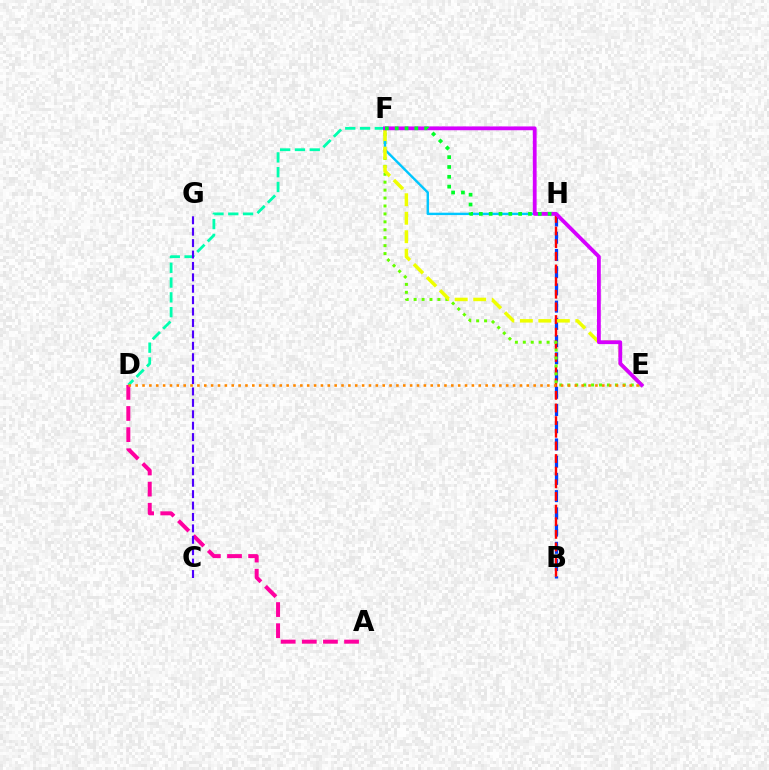{('B', 'H'): [{'color': '#003fff', 'line_style': 'dashed', 'thickness': 2.34}, {'color': '#ff0000', 'line_style': 'dashed', 'thickness': 1.72}], ('E', 'F'): [{'color': '#66ff00', 'line_style': 'dotted', 'thickness': 2.16}, {'color': '#eeff00', 'line_style': 'dashed', 'thickness': 2.51}, {'color': '#d600ff', 'line_style': 'solid', 'thickness': 2.74}], ('F', 'H'): [{'color': '#00c7ff', 'line_style': 'solid', 'thickness': 1.73}, {'color': '#00ff27', 'line_style': 'dotted', 'thickness': 2.67}], ('D', 'F'): [{'color': '#00ffaf', 'line_style': 'dashed', 'thickness': 2.01}], ('A', 'D'): [{'color': '#ff00a0', 'line_style': 'dashed', 'thickness': 2.87}], ('D', 'E'): [{'color': '#ff8800', 'line_style': 'dotted', 'thickness': 1.86}], ('C', 'G'): [{'color': '#4f00ff', 'line_style': 'dashed', 'thickness': 1.55}]}